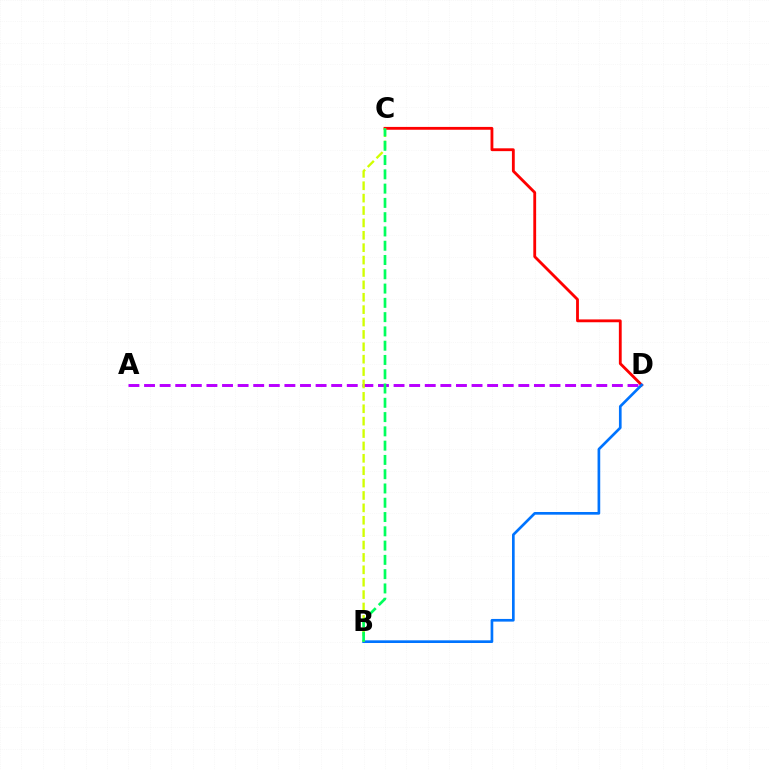{('C', 'D'): [{'color': '#ff0000', 'line_style': 'solid', 'thickness': 2.04}], ('A', 'D'): [{'color': '#b900ff', 'line_style': 'dashed', 'thickness': 2.12}], ('B', 'D'): [{'color': '#0074ff', 'line_style': 'solid', 'thickness': 1.93}], ('B', 'C'): [{'color': '#d1ff00', 'line_style': 'dashed', 'thickness': 1.68}, {'color': '#00ff5c', 'line_style': 'dashed', 'thickness': 1.94}]}